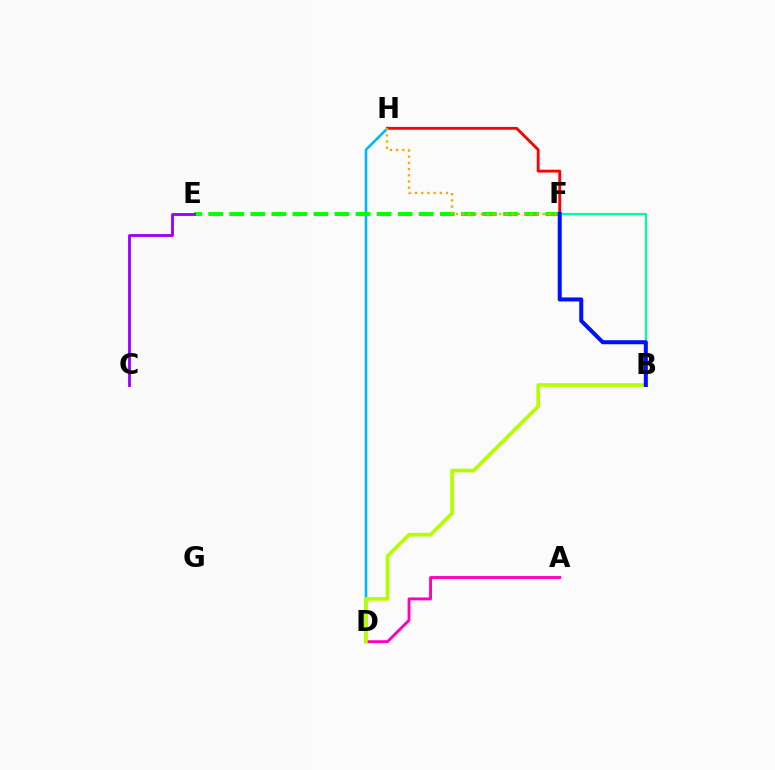{('D', 'H'): [{'color': '#00b5ff', 'line_style': 'solid', 'thickness': 1.84}], ('E', 'F'): [{'color': '#08ff00', 'line_style': 'dashed', 'thickness': 2.86}], ('C', 'E'): [{'color': '#9b00ff', 'line_style': 'solid', 'thickness': 2.05}], ('A', 'D'): [{'color': '#ff00bd', 'line_style': 'solid', 'thickness': 2.07}], ('F', 'H'): [{'color': '#ff0000', 'line_style': 'solid', 'thickness': 2.05}, {'color': '#ffa500', 'line_style': 'dotted', 'thickness': 1.68}], ('B', 'F'): [{'color': '#00ff9d', 'line_style': 'solid', 'thickness': 1.57}, {'color': '#0010ff', 'line_style': 'solid', 'thickness': 2.88}], ('B', 'D'): [{'color': '#b3ff00', 'line_style': 'solid', 'thickness': 2.65}]}